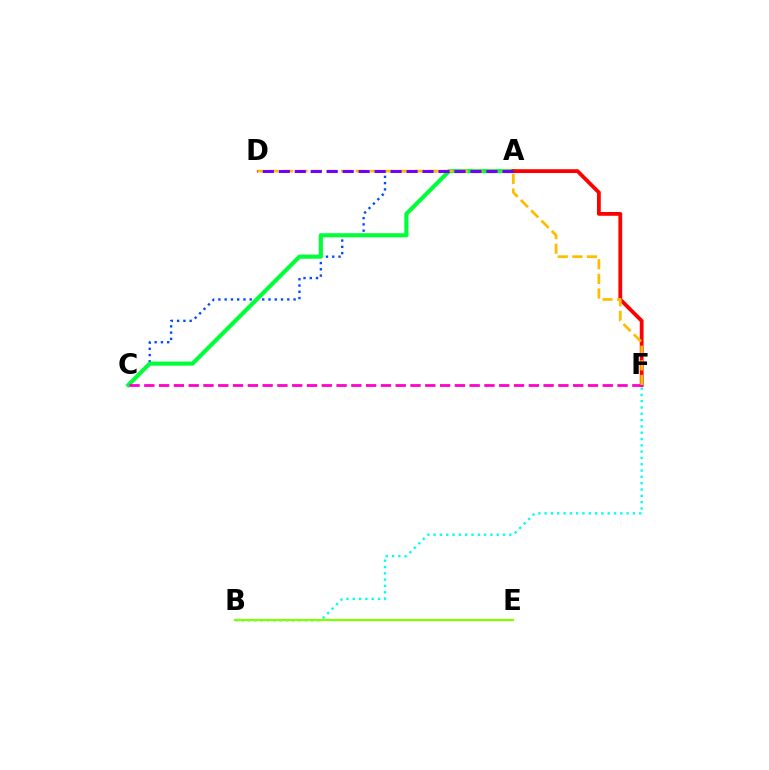{('A', 'C'): [{'color': '#004bff', 'line_style': 'dotted', 'thickness': 1.7}, {'color': '#00ff39', 'line_style': 'solid', 'thickness': 2.97}], ('A', 'F'): [{'color': '#ff0000', 'line_style': 'solid', 'thickness': 2.73}], ('C', 'F'): [{'color': '#ff00cf', 'line_style': 'dashed', 'thickness': 2.01}], ('B', 'F'): [{'color': '#00fff6', 'line_style': 'dotted', 'thickness': 1.71}], ('B', 'E'): [{'color': '#84ff00', 'line_style': 'solid', 'thickness': 1.61}], ('D', 'F'): [{'color': '#ffbd00', 'line_style': 'dashed', 'thickness': 1.98}], ('A', 'D'): [{'color': '#7200ff', 'line_style': 'dashed', 'thickness': 2.17}]}